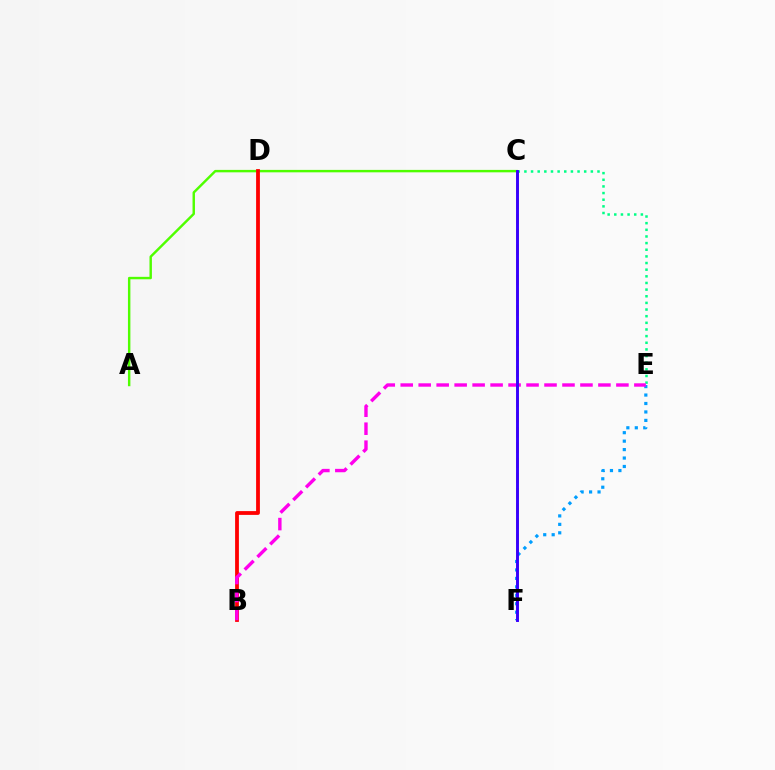{('C', 'F'): [{'color': '#ffd500', 'line_style': 'dashed', 'thickness': 2.07}, {'color': '#3700ff', 'line_style': 'solid', 'thickness': 2.1}], ('A', 'C'): [{'color': '#4fff00', 'line_style': 'solid', 'thickness': 1.75}], ('C', 'E'): [{'color': '#00ff86', 'line_style': 'dotted', 'thickness': 1.81}], ('E', 'F'): [{'color': '#009eff', 'line_style': 'dotted', 'thickness': 2.3}], ('B', 'D'): [{'color': '#ff0000', 'line_style': 'solid', 'thickness': 2.73}], ('B', 'E'): [{'color': '#ff00ed', 'line_style': 'dashed', 'thickness': 2.44}]}